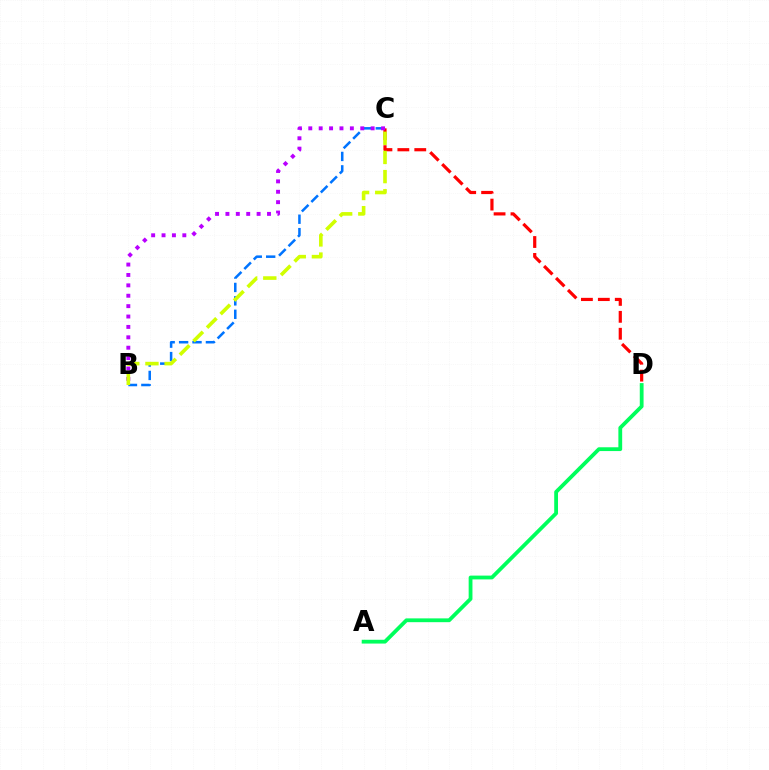{('B', 'C'): [{'color': '#0074ff', 'line_style': 'dashed', 'thickness': 1.82}, {'color': '#b900ff', 'line_style': 'dotted', 'thickness': 2.82}, {'color': '#d1ff00', 'line_style': 'dashed', 'thickness': 2.6}], ('C', 'D'): [{'color': '#ff0000', 'line_style': 'dashed', 'thickness': 2.3}], ('A', 'D'): [{'color': '#00ff5c', 'line_style': 'solid', 'thickness': 2.73}]}